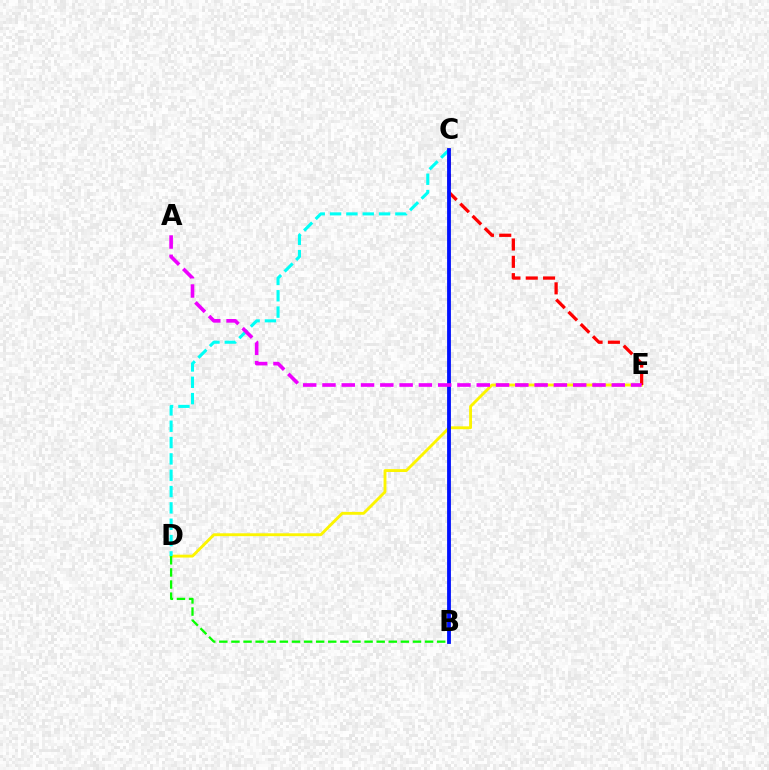{('D', 'E'): [{'color': '#fcf500', 'line_style': 'solid', 'thickness': 2.07}], ('C', 'E'): [{'color': '#ff0000', 'line_style': 'dashed', 'thickness': 2.35}], ('C', 'D'): [{'color': '#00fff6', 'line_style': 'dashed', 'thickness': 2.22}], ('B', 'C'): [{'color': '#0010ff', 'line_style': 'solid', 'thickness': 2.74}], ('B', 'D'): [{'color': '#08ff00', 'line_style': 'dashed', 'thickness': 1.64}], ('A', 'E'): [{'color': '#ee00ff', 'line_style': 'dashed', 'thickness': 2.62}]}